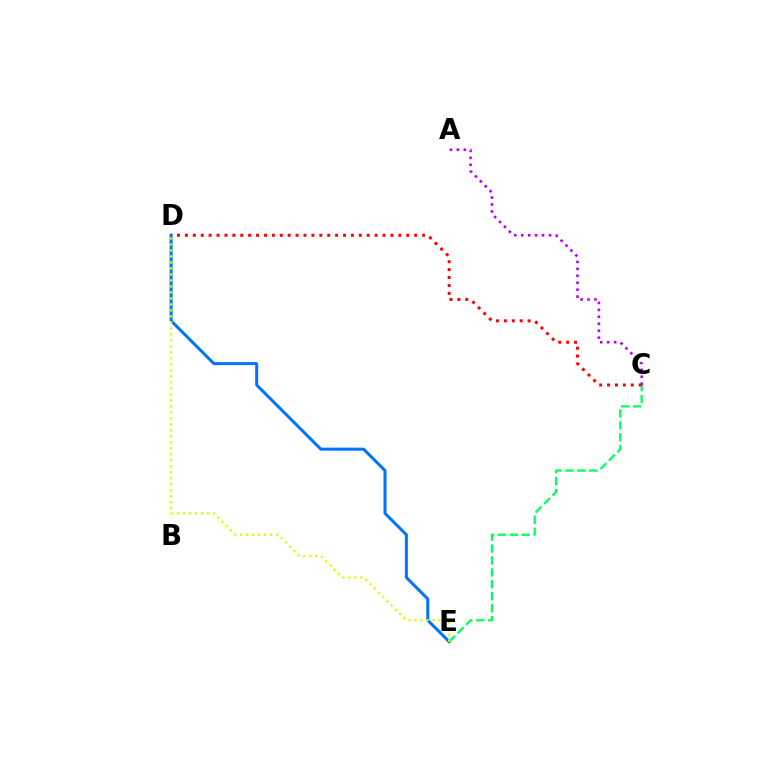{('D', 'E'): [{'color': '#0074ff', 'line_style': 'solid', 'thickness': 2.17}, {'color': '#d1ff00', 'line_style': 'dotted', 'thickness': 1.63}], ('C', 'E'): [{'color': '#00ff5c', 'line_style': 'dashed', 'thickness': 1.62}], ('C', 'D'): [{'color': '#ff0000', 'line_style': 'dotted', 'thickness': 2.15}], ('A', 'C'): [{'color': '#b900ff', 'line_style': 'dotted', 'thickness': 1.88}]}